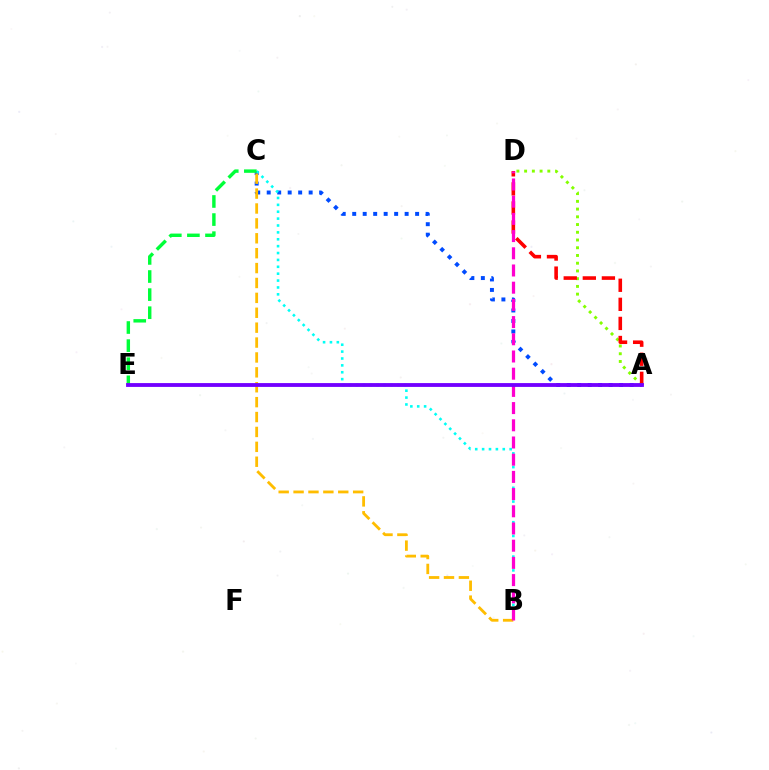{('A', 'D'): [{'color': '#84ff00', 'line_style': 'dotted', 'thickness': 2.1}, {'color': '#ff0000', 'line_style': 'dashed', 'thickness': 2.59}], ('A', 'C'): [{'color': '#004bff', 'line_style': 'dotted', 'thickness': 2.85}], ('B', 'C'): [{'color': '#00fff6', 'line_style': 'dotted', 'thickness': 1.87}, {'color': '#ffbd00', 'line_style': 'dashed', 'thickness': 2.02}], ('C', 'E'): [{'color': '#00ff39', 'line_style': 'dashed', 'thickness': 2.46}], ('B', 'D'): [{'color': '#ff00cf', 'line_style': 'dashed', 'thickness': 2.34}], ('A', 'E'): [{'color': '#7200ff', 'line_style': 'solid', 'thickness': 2.75}]}